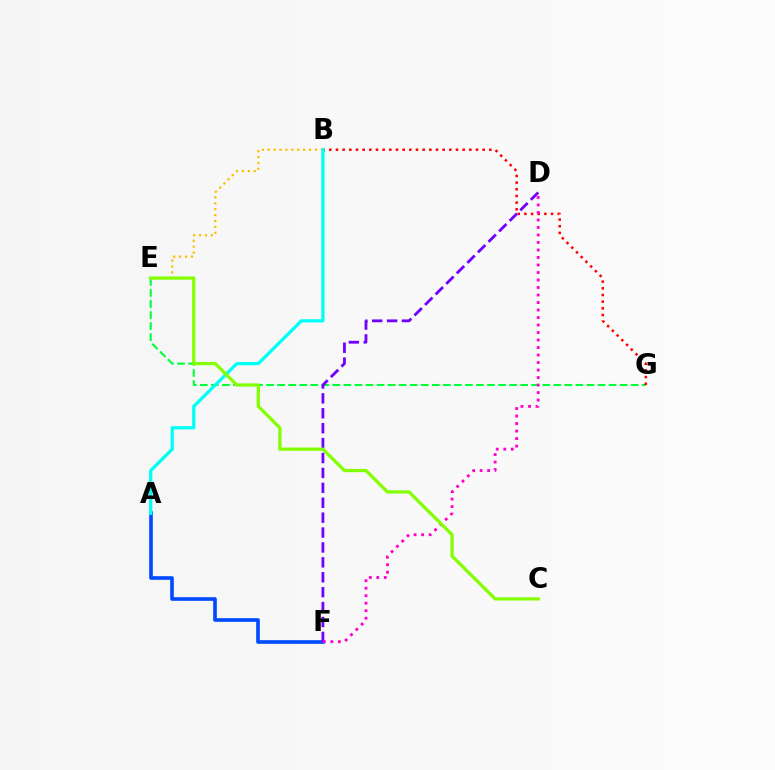{('A', 'F'): [{'color': '#004bff', 'line_style': 'solid', 'thickness': 2.62}], ('E', 'G'): [{'color': '#00ff39', 'line_style': 'dashed', 'thickness': 1.5}], ('B', 'E'): [{'color': '#ffbd00', 'line_style': 'dotted', 'thickness': 1.6}], ('B', 'G'): [{'color': '#ff0000', 'line_style': 'dotted', 'thickness': 1.81}], ('A', 'B'): [{'color': '#00fff6', 'line_style': 'solid', 'thickness': 2.34}], ('D', 'F'): [{'color': '#7200ff', 'line_style': 'dashed', 'thickness': 2.03}, {'color': '#ff00cf', 'line_style': 'dotted', 'thickness': 2.04}], ('C', 'E'): [{'color': '#84ff00', 'line_style': 'solid', 'thickness': 2.34}]}